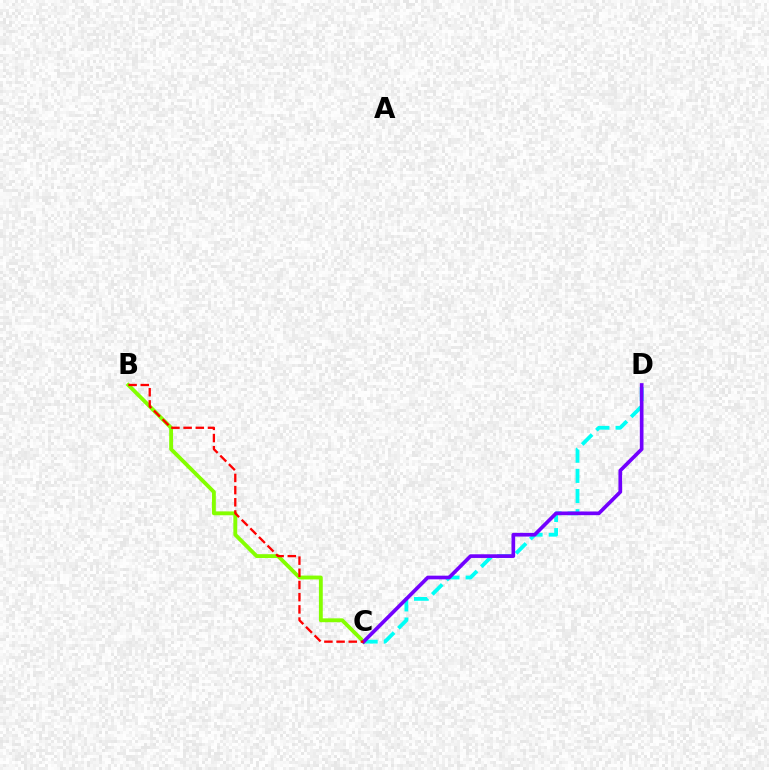{('C', 'D'): [{'color': '#00fff6', 'line_style': 'dashed', 'thickness': 2.74}, {'color': '#7200ff', 'line_style': 'solid', 'thickness': 2.64}], ('B', 'C'): [{'color': '#84ff00', 'line_style': 'solid', 'thickness': 2.78}, {'color': '#ff0000', 'line_style': 'dashed', 'thickness': 1.65}]}